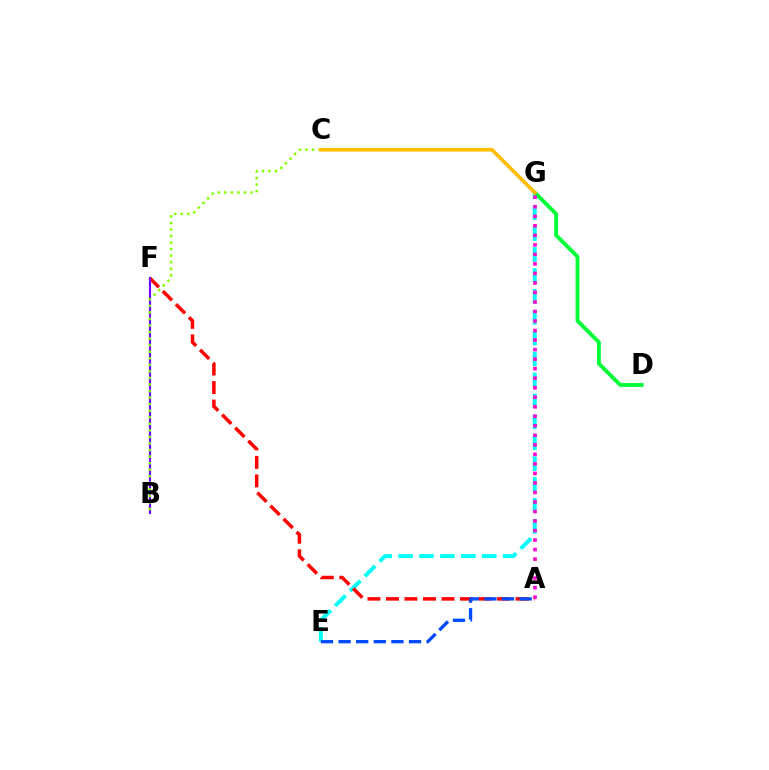{('E', 'G'): [{'color': '#00fff6', 'line_style': 'dashed', 'thickness': 2.84}], ('D', 'G'): [{'color': '#00ff39', 'line_style': 'solid', 'thickness': 2.77}], ('A', 'F'): [{'color': '#ff0000', 'line_style': 'dashed', 'thickness': 2.52}], ('B', 'F'): [{'color': '#7200ff', 'line_style': 'solid', 'thickness': 1.55}], ('B', 'C'): [{'color': '#84ff00', 'line_style': 'dotted', 'thickness': 1.78}], ('A', 'G'): [{'color': '#ff00cf', 'line_style': 'dotted', 'thickness': 2.59}], ('C', 'G'): [{'color': '#ffbd00', 'line_style': 'solid', 'thickness': 2.68}], ('A', 'E'): [{'color': '#004bff', 'line_style': 'dashed', 'thickness': 2.39}]}